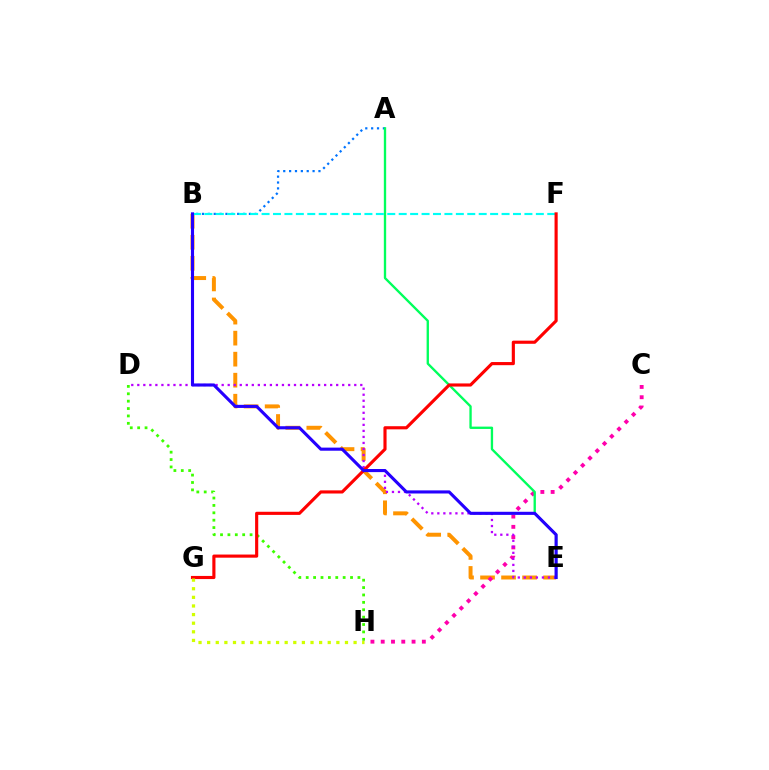{('B', 'E'): [{'color': '#ff9400', 'line_style': 'dashed', 'thickness': 2.86}, {'color': '#2500ff', 'line_style': 'solid', 'thickness': 2.24}], ('A', 'B'): [{'color': '#0074ff', 'line_style': 'dotted', 'thickness': 1.59}], ('C', 'H'): [{'color': '#ff00ac', 'line_style': 'dotted', 'thickness': 2.79}], ('D', 'H'): [{'color': '#3dff00', 'line_style': 'dotted', 'thickness': 2.01}], ('D', 'E'): [{'color': '#b900ff', 'line_style': 'dotted', 'thickness': 1.64}], ('A', 'E'): [{'color': '#00ff5c', 'line_style': 'solid', 'thickness': 1.68}], ('B', 'F'): [{'color': '#00fff6', 'line_style': 'dashed', 'thickness': 1.55}], ('F', 'G'): [{'color': '#ff0000', 'line_style': 'solid', 'thickness': 2.26}], ('G', 'H'): [{'color': '#d1ff00', 'line_style': 'dotted', 'thickness': 2.34}]}